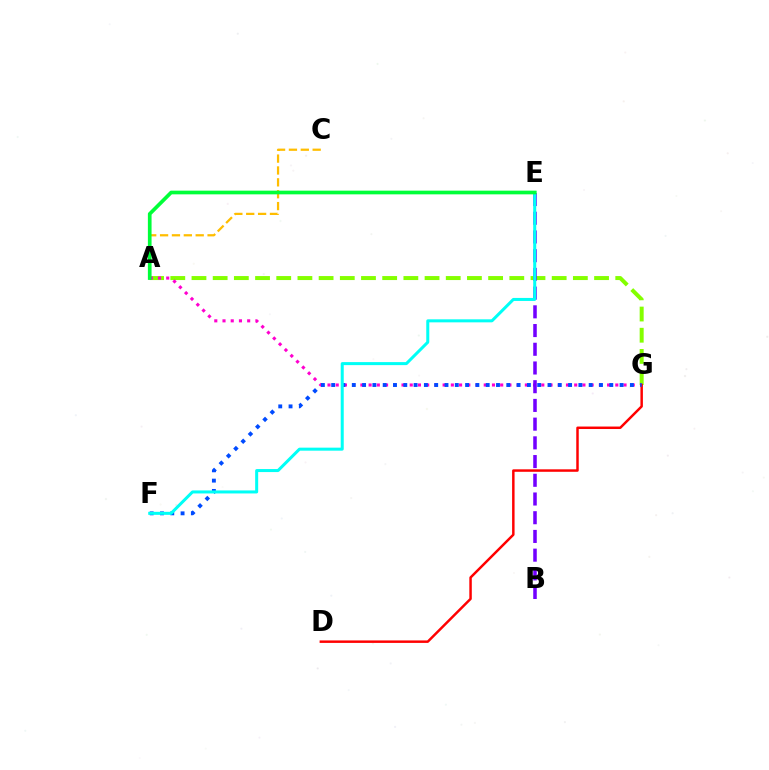{('A', 'G'): [{'color': '#84ff00', 'line_style': 'dashed', 'thickness': 2.88}, {'color': '#ff00cf', 'line_style': 'dotted', 'thickness': 2.23}], ('A', 'C'): [{'color': '#ffbd00', 'line_style': 'dashed', 'thickness': 1.61}], ('B', 'E'): [{'color': '#7200ff', 'line_style': 'dashed', 'thickness': 2.54}], ('D', 'G'): [{'color': '#ff0000', 'line_style': 'solid', 'thickness': 1.78}], ('F', 'G'): [{'color': '#004bff', 'line_style': 'dotted', 'thickness': 2.8}], ('E', 'F'): [{'color': '#00fff6', 'line_style': 'solid', 'thickness': 2.17}], ('A', 'E'): [{'color': '#00ff39', 'line_style': 'solid', 'thickness': 2.66}]}